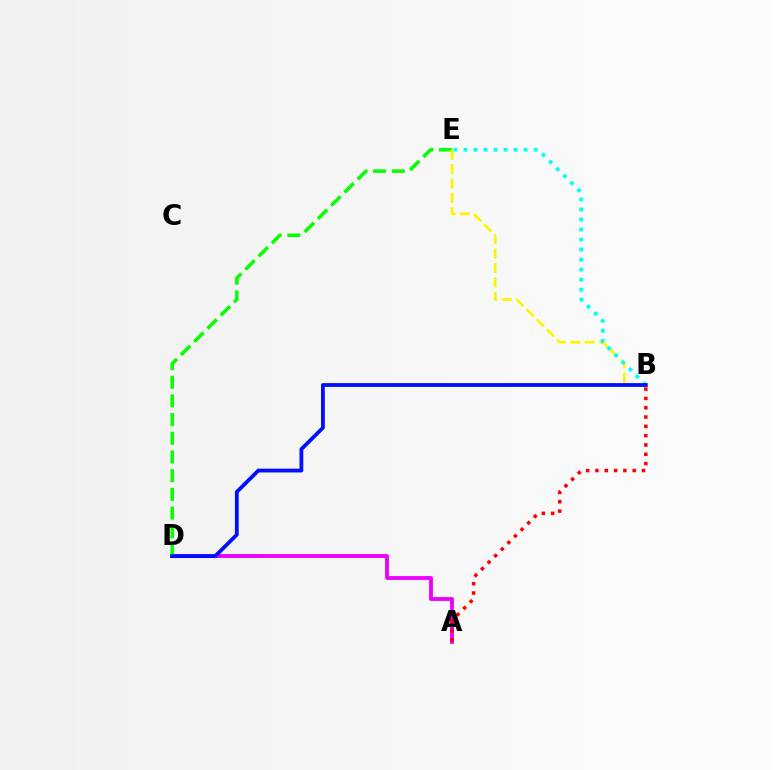{('A', 'D'): [{'color': '#ee00ff', 'line_style': 'solid', 'thickness': 2.77}], ('D', 'E'): [{'color': '#08ff00', 'line_style': 'dashed', 'thickness': 2.54}], ('B', 'E'): [{'color': '#fcf500', 'line_style': 'dashed', 'thickness': 1.95}, {'color': '#00fff6', 'line_style': 'dotted', 'thickness': 2.72}], ('A', 'B'): [{'color': '#ff0000', 'line_style': 'dotted', 'thickness': 2.53}], ('B', 'D'): [{'color': '#0010ff', 'line_style': 'solid', 'thickness': 2.73}]}